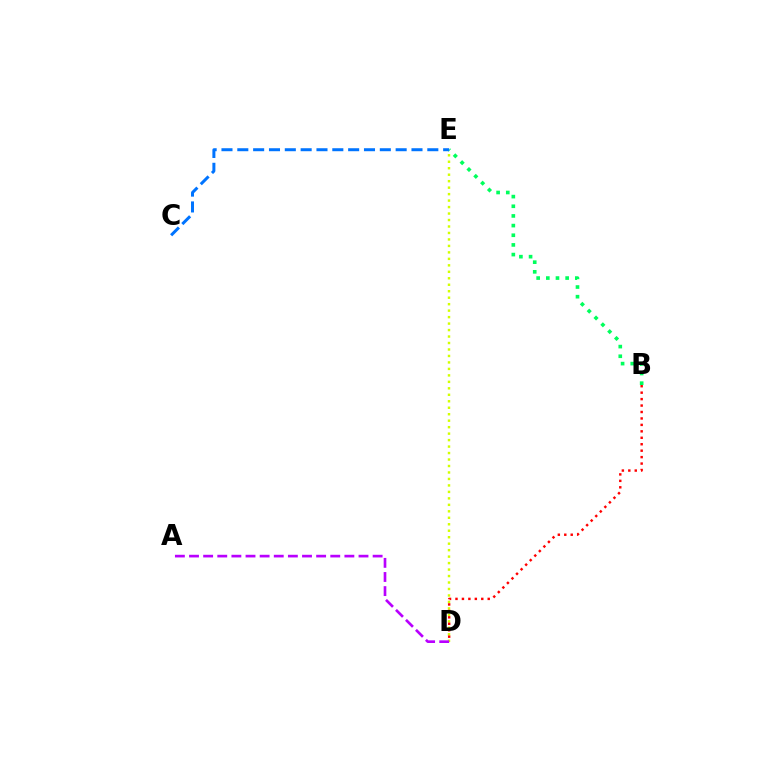{('D', 'E'): [{'color': '#d1ff00', 'line_style': 'dotted', 'thickness': 1.76}], ('B', 'E'): [{'color': '#00ff5c', 'line_style': 'dotted', 'thickness': 2.63}], ('B', 'D'): [{'color': '#ff0000', 'line_style': 'dotted', 'thickness': 1.75}], ('A', 'D'): [{'color': '#b900ff', 'line_style': 'dashed', 'thickness': 1.92}], ('C', 'E'): [{'color': '#0074ff', 'line_style': 'dashed', 'thickness': 2.15}]}